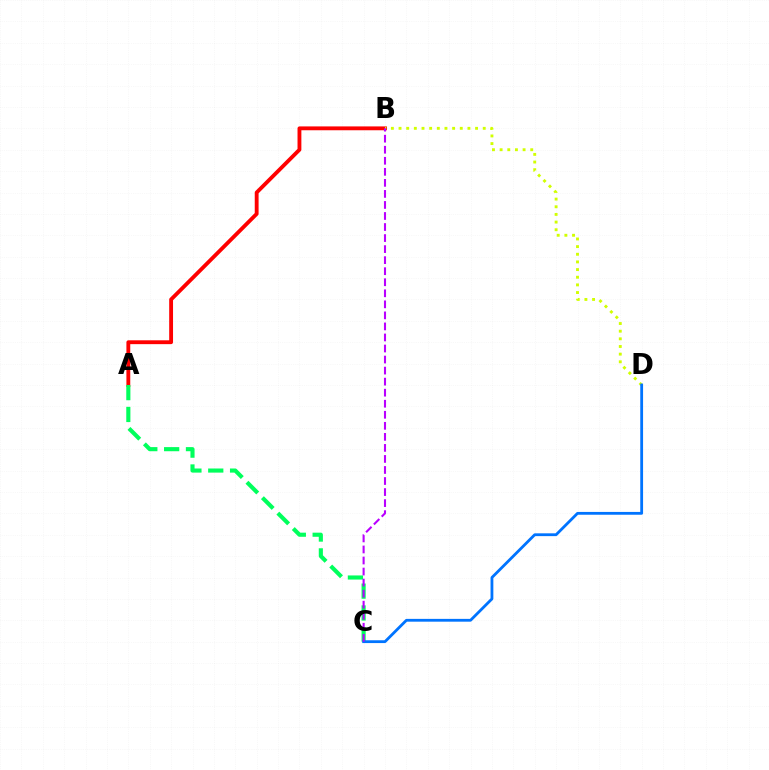{('A', 'B'): [{'color': '#ff0000', 'line_style': 'solid', 'thickness': 2.77}], ('A', 'C'): [{'color': '#00ff5c', 'line_style': 'dashed', 'thickness': 2.97}], ('B', 'D'): [{'color': '#d1ff00', 'line_style': 'dotted', 'thickness': 2.08}], ('C', 'D'): [{'color': '#0074ff', 'line_style': 'solid', 'thickness': 2.02}], ('B', 'C'): [{'color': '#b900ff', 'line_style': 'dashed', 'thickness': 1.5}]}